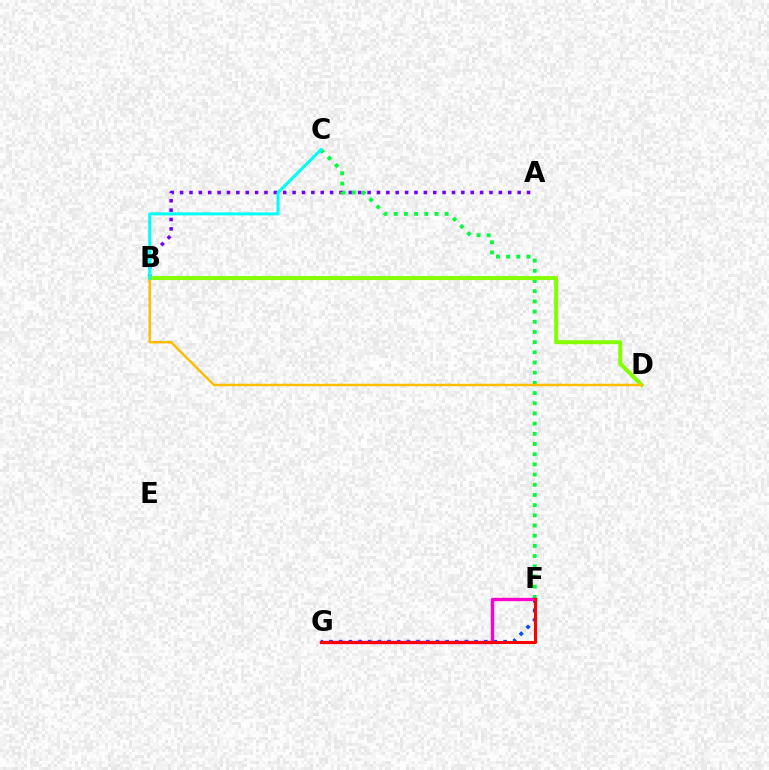{('A', 'B'): [{'color': '#7200ff', 'line_style': 'dotted', 'thickness': 2.55}], ('C', 'F'): [{'color': '#00ff39', 'line_style': 'dotted', 'thickness': 2.77}], ('F', 'G'): [{'color': '#004bff', 'line_style': 'dotted', 'thickness': 2.63}, {'color': '#ff00cf', 'line_style': 'solid', 'thickness': 2.41}, {'color': '#ff0000', 'line_style': 'solid', 'thickness': 2.2}], ('B', 'D'): [{'color': '#84ff00', 'line_style': 'solid', 'thickness': 2.88}, {'color': '#ffbd00', 'line_style': 'solid', 'thickness': 1.78}], ('B', 'C'): [{'color': '#00fff6', 'line_style': 'solid', 'thickness': 2.18}]}